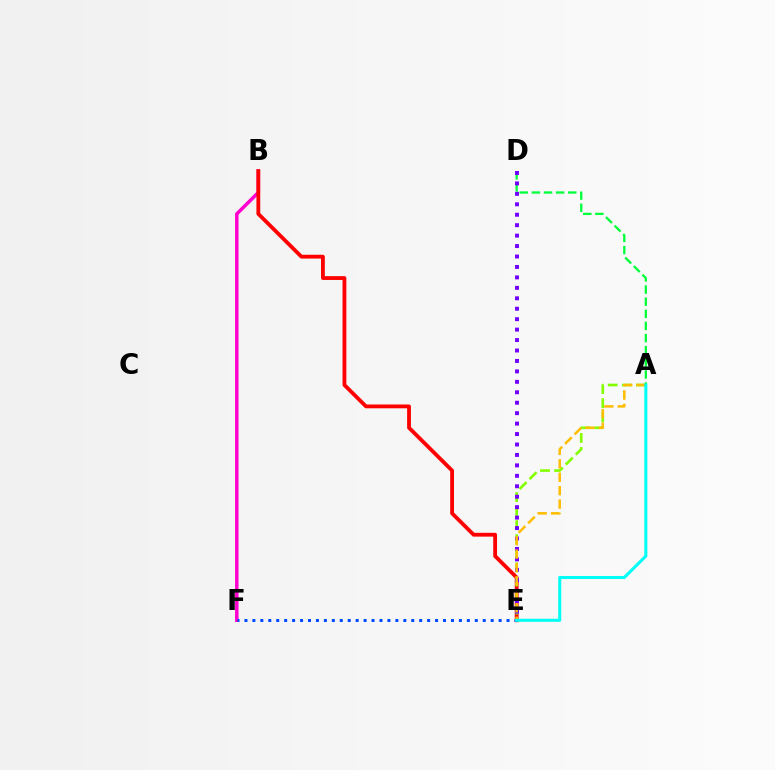{('A', 'D'): [{'color': '#00ff39', 'line_style': 'dashed', 'thickness': 1.65}], ('B', 'F'): [{'color': '#ff00cf', 'line_style': 'solid', 'thickness': 2.51}], ('B', 'E'): [{'color': '#ff0000', 'line_style': 'solid', 'thickness': 2.75}], ('E', 'F'): [{'color': '#004bff', 'line_style': 'dotted', 'thickness': 2.16}], ('A', 'E'): [{'color': '#84ff00', 'line_style': 'dashed', 'thickness': 1.91}, {'color': '#ffbd00', 'line_style': 'dashed', 'thickness': 1.82}, {'color': '#00fff6', 'line_style': 'solid', 'thickness': 2.2}], ('D', 'E'): [{'color': '#7200ff', 'line_style': 'dotted', 'thickness': 2.84}]}